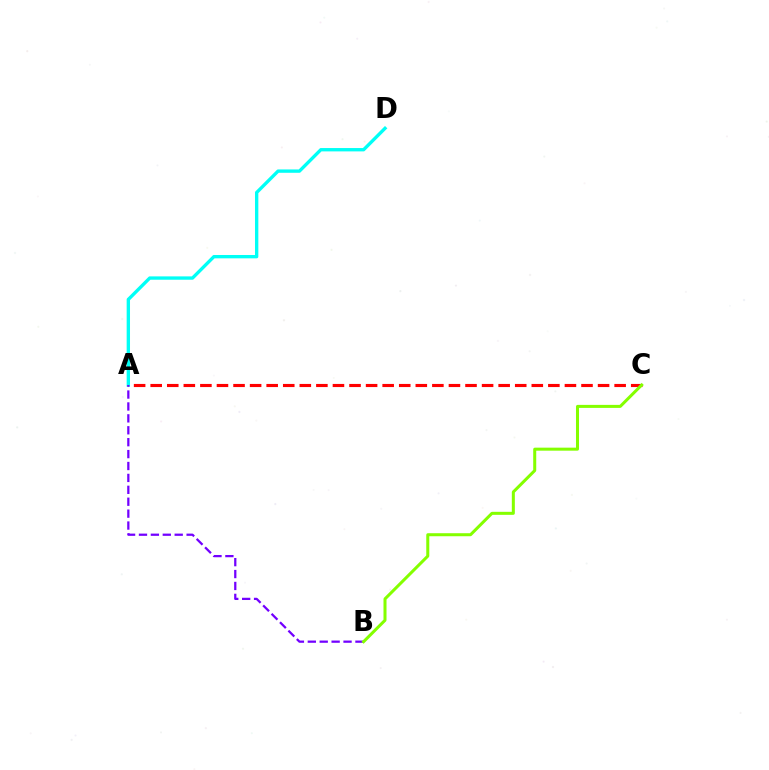{('A', 'C'): [{'color': '#ff0000', 'line_style': 'dashed', 'thickness': 2.25}], ('A', 'D'): [{'color': '#00fff6', 'line_style': 'solid', 'thickness': 2.41}], ('A', 'B'): [{'color': '#7200ff', 'line_style': 'dashed', 'thickness': 1.62}], ('B', 'C'): [{'color': '#84ff00', 'line_style': 'solid', 'thickness': 2.18}]}